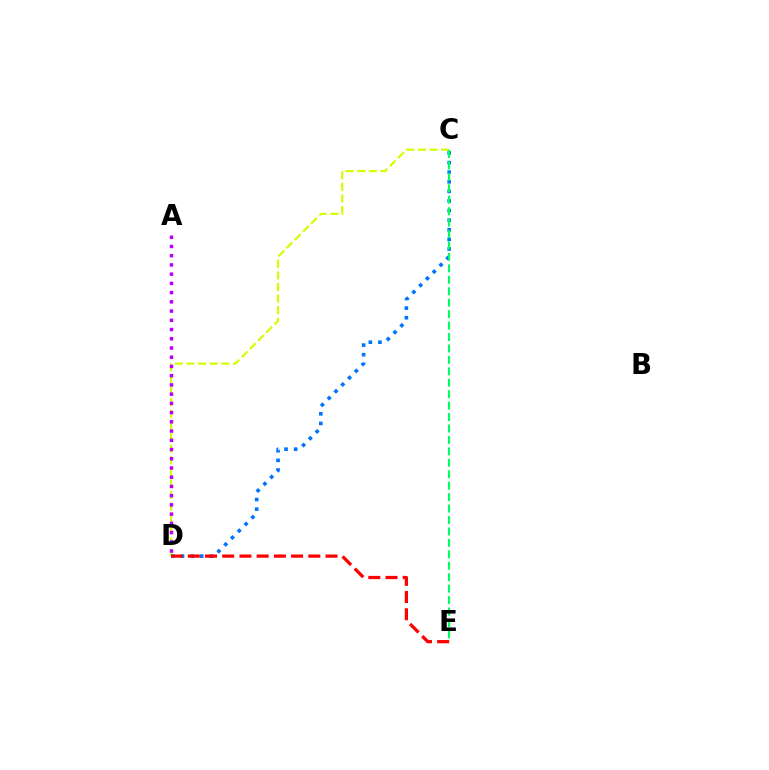{('C', 'D'): [{'color': '#d1ff00', 'line_style': 'dashed', 'thickness': 1.58}, {'color': '#0074ff', 'line_style': 'dotted', 'thickness': 2.61}], ('A', 'D'): [{'color': '#b900ff', 'line_style': 'dotted', 'thickness': 2.51}], ('D', 'E'): [{'color': '#ff0000', 'line_style': 'dashed', 'thickness': 2.34}], ('C', 'E'): [{'color': '#00ff5c', 'line_style': 'dashed', 'thickness': 1.55}]}